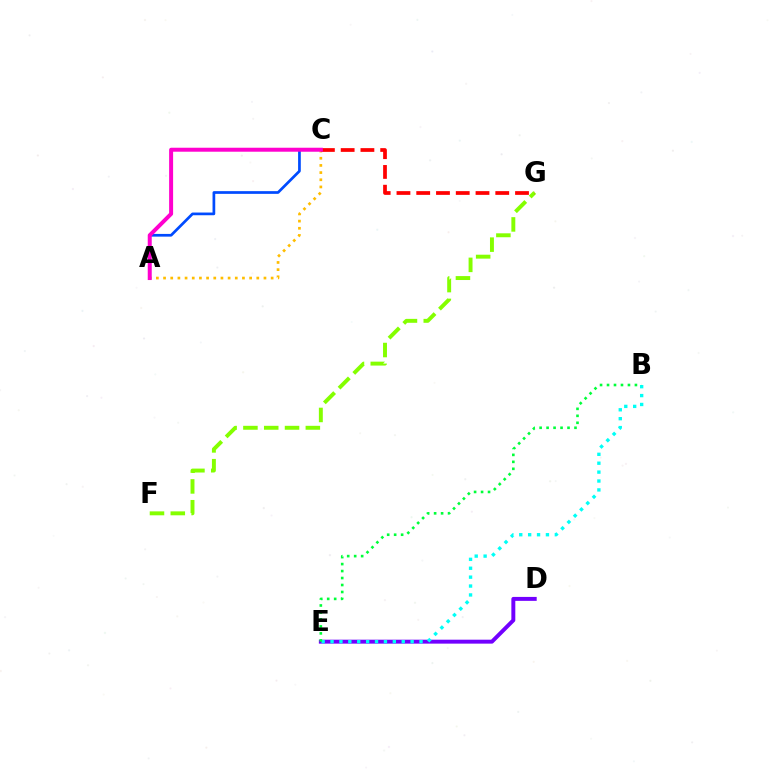{('A', 'C'): [{'color': '#ffbd00', 'line_style': 'dotted', 'thickness': 1.95}, {'color': '#004bff', 'line_style': 'solid', 'thickness': 1.95}, {'color': '#ff00cf', 'line_style': 'solid', 'thickness': 2.86}], ('D', 'E'): [{'color': '#7200ff', 'line_style': 'solid', 'thickness': 2.84}], ('B', 'E'): [{'color': '#00fff6', 'line_style': 'dotted', 'thickness': 2.42}, {'color': '#00ff39', 'line_style': 'dotted', 'thickness': 1.9}], ('F', 'G'): [{'color': '#84ff00', 'line_style': 'dashed', 'thickness': 2.83}], ('C', 'G'): [{'color': '#ff0000', 'line_style': 'dashed', 'thickness': 2.68}]}